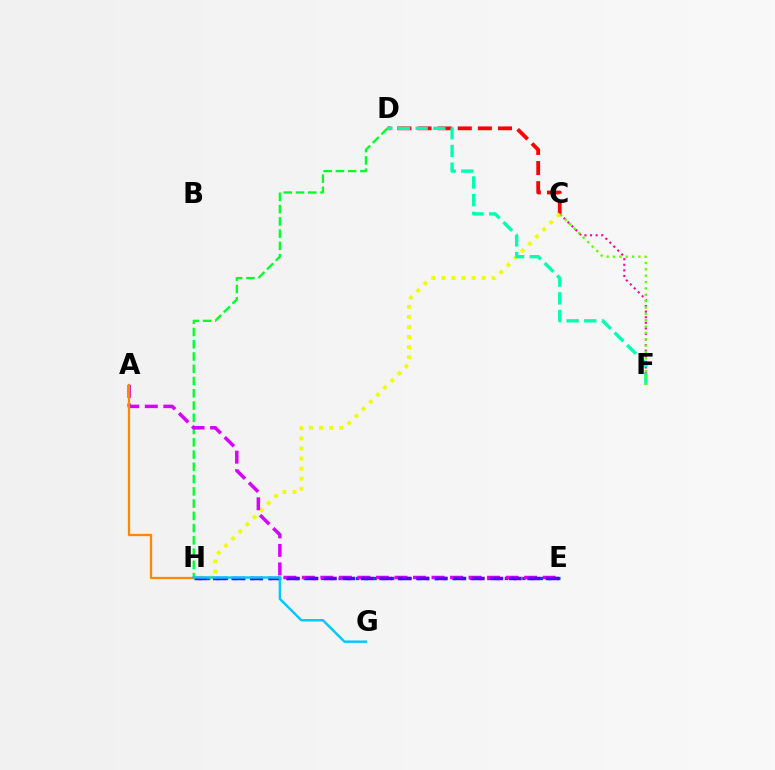{('C', 'D'): [{'color': '#ff0000', 'line_style': 'dashed', 'thickness': 2.73}], ('C', 'F'): [{'color': '#ff00a0', 'line_style': 'dotted', 'thickness': 1.52}, {'color': '#66ff00', 'line_style': 'dotted', 'thickness': 1.73}], ('D', 'H'): [{'color': '#00ff27', 'line_style': 'dashed', 'thickness': 1.67}], ('E', 'H'): [{'color': '#003fff', 'line_style': 'dotted', 'thickness': 2.38}, {'color': '#4f00ff', 'line_style': 'dashed', 'thickness': 2.51}], ('C', 'H'): [{'color': '#eeff00', 'line_style': 'dotted', 'thickness': 2.74}], ('D', 'F'): [{'color': '#00ffaf', 'line_style': 'dashed', 'thickness': 2.4}], ('A', 'E'): [{'color': '#d600ff', 'line_style': 'dashed', 'thickness': 2.52}], ('A', 'H'): [{'color': '#ff8800', 'line_style': 'solid', 'thickness': 1.65}], ('G', 'H'): [{'color': '#00c7ff', 'line_style': 'solid', 'thickness': 1.73}]}